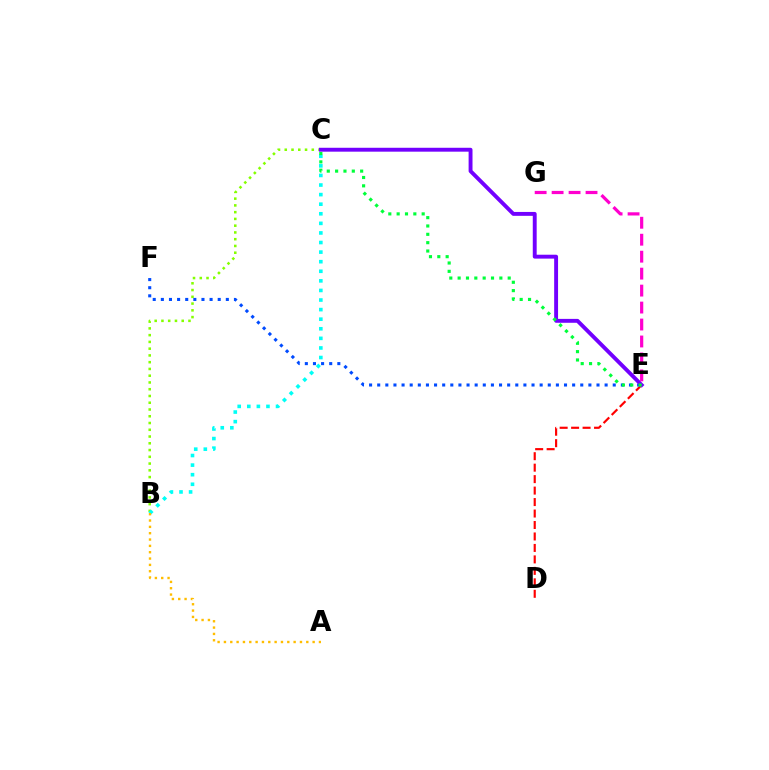{('B', 'C'): [{'color': '#84ff00', 'line_style': 'dotted', 'thickness': 1.84}, {'color': '#00fff6', 'line_style': 'dotted', 'thickness': 2.6}], ('D', 'E'): [{'color': '#ff0000', 'line_style': 'dashed', 'thickness': 1.56}], ('E', 'F'): [{'color': '#004bff', 'line_style': 'dotted', 'thickness': 2.21}], ('C', 'E'): [{'color': '#7200ff', 'line_style': 'solid', 'thickness': 2.8}, {'color': '#00ff39', 'line_style': 'dotted', 'thickness': 2.27}], ('E', 'G'): [{'color': '#ff00cf', 'line_style': 'dashed', 'thickness': 2.3}], ('A', 'B'): [{'color': '#ffbd00', 'line_style': 'dotted', 'thickness': 1.72}]}